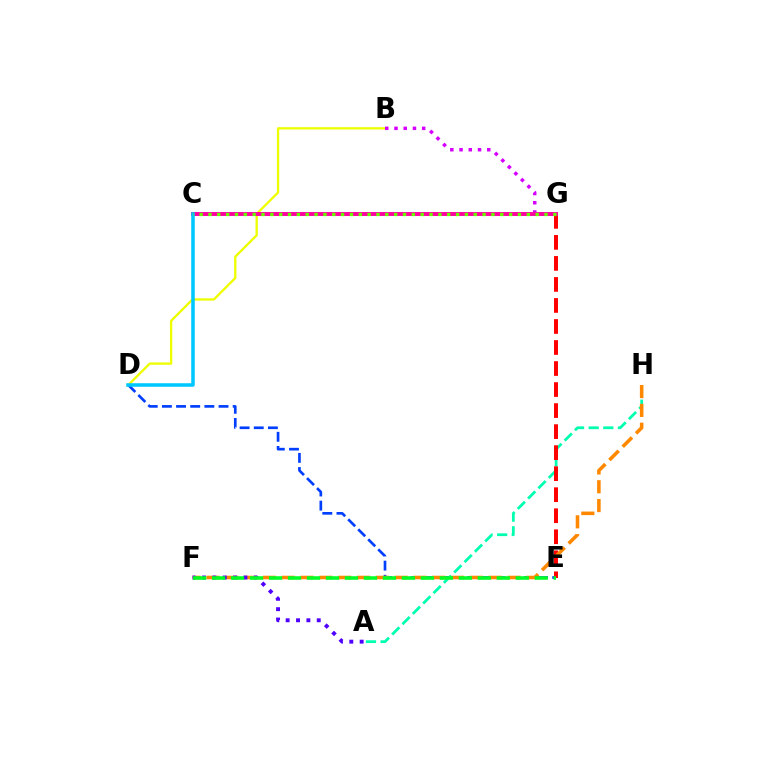{('D', 'E'): [{'color': '#003fff', 'line_style': 'dashed', 'thickness': 1.92}], ('B', 'D'): [{'color': '#eeff00', 'line_style': 'solid', 'thickness': 1.67}], ('A', 'H'): [{'color': '#00ffaf', 'line_style': 'dashed', 'thickness': 1.99}], ('E', 'G'): [{'color': '#ff0000', 'line_style': 'dashed', 'thickness': 2.86}], ('B', 'G'): [{'color': '#d600ff', 'line_style': 'dotted', 'thickness': 2.51}], ('F', 'H'): [{'color': '#ff8800', 'line_style': 'dashed', 'thickness': 2.56}], ('C', 'G'): [{'color': '#ff00a0', 'line_style': 'solid', 'thickness': 2.83}, {'color': '#66ff00', 'line_style': 'dotted', 'thickness': 2.4}], ('A', 'F'): [{'color': '#4f00ff', 'line_style': 'dotted', 'thickness': 2.81}], ('C', 'D'): [{'color': '#00c7ff', 'line_style': 'solid', 'thickness': 2.56}], ('E', 'F'): [{'color': '#00ff27', 'line_style': 'dashed', 'thickness': 2.58}]}